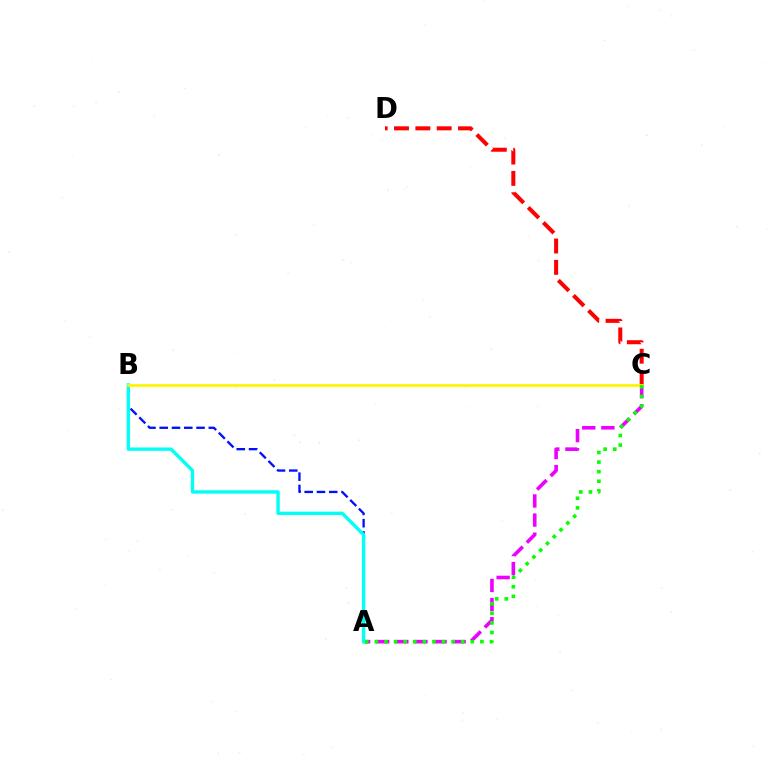{('A', 'B'): [{'color': '#0010ff', 'line_style': 'dashed', 'thickness': 1.67}, {'color': '#00fff6', 'line_style': 'solid', 'thickness': 2.43}], ('A', 'C'): [{'color': '#ee00ff', 'line_style': 'dashed', 'thickness': 2.6}, {'color': '#08ff00', 'line_style': 'dotted', 'thickness': 2.61}], ('C', 'D'): [{'color': '#ff0000', 'line_style': 'dashed', 'thickness': 2.9}], ('B', 'C'): [{'color': '#fcf500', 'line_style': 'solid', 'thickness': 1.95}]}